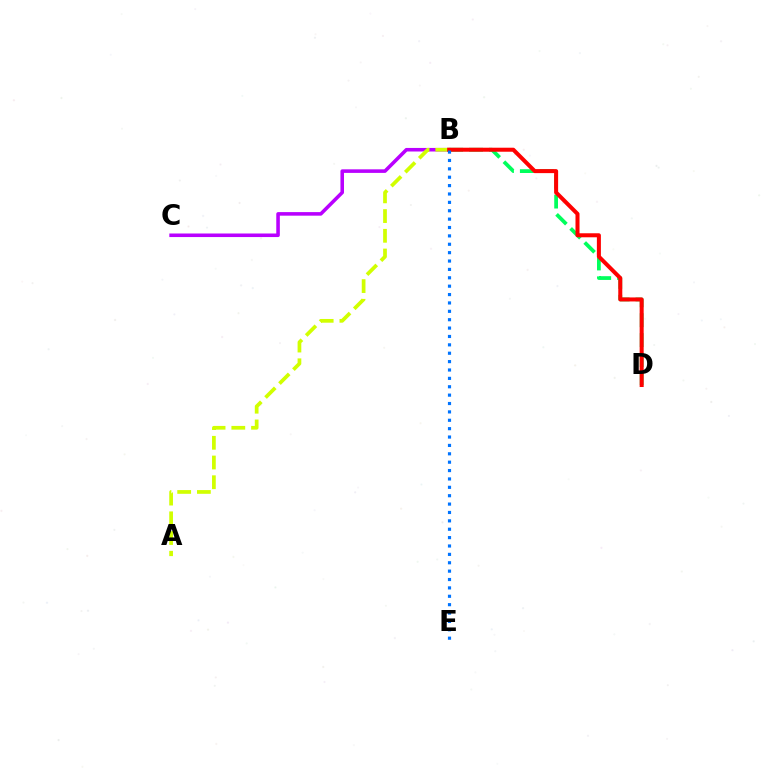{('B', 'C'): [{'color': '#b900ff', 'line_style': 'solid', 'thickness': 2.57}], ('A', 'B'): [{'color': '#d1ff00', 'line_style': 'dashed', 'thickness': 2.68}], ('B', 'D'): [{'color': '#00ff5c', 'line_style': 'dashed', 'thickness': 2.7}, {'color': '#ff0000', 'line_style': 'solid', 'thickness': 2.89}], ('B', 'E'): [{'color': '#0074ff', 'line_style': 'dotted', 'thickness': 2.28}]}